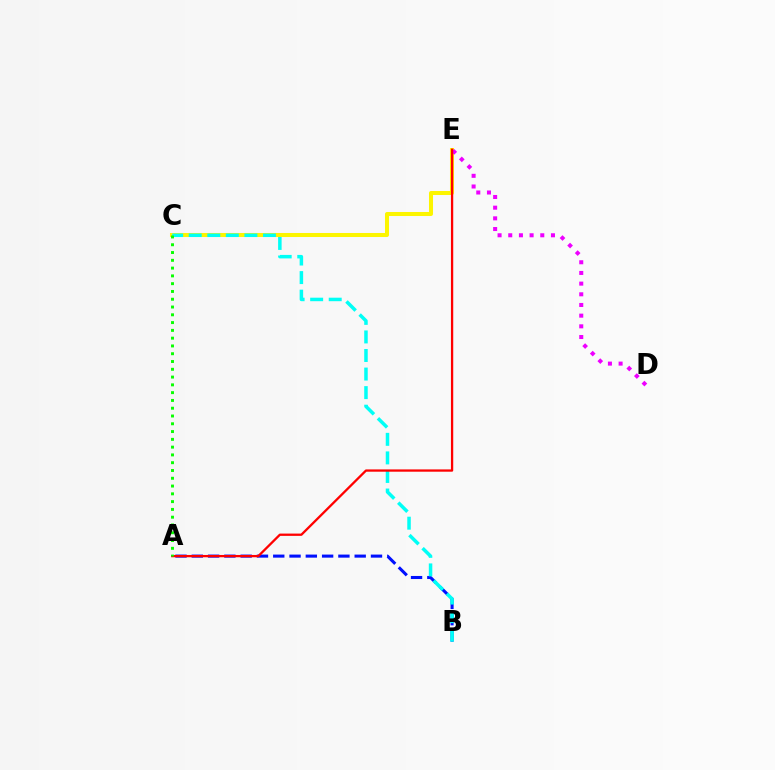{('C', 'E'): [{'color': '#fcf500', 'line_style': 'solid', 'thickness': 2.9}], ('A', 'B'): [{'color': '#0010ff', 'line_style': 'dashed', 'thickness': 2.21}], ('D', 'E'): [{'color': '#ee00ff', 'line_style': 'dotted', 'thickness': 2.9}], ('B', 'C'): [{'color': '#00fff6', 'line_style': 'dashed', 'thickness': 2.52}], ('A', 'E'): [{'color': '#ff0000', 'line_style': 'solid', 'thickness': 1.65}], ('A', 'C'): [{'color': '#08ff00', 'line_style': 'dotted', 'thickness': 2.11}]}